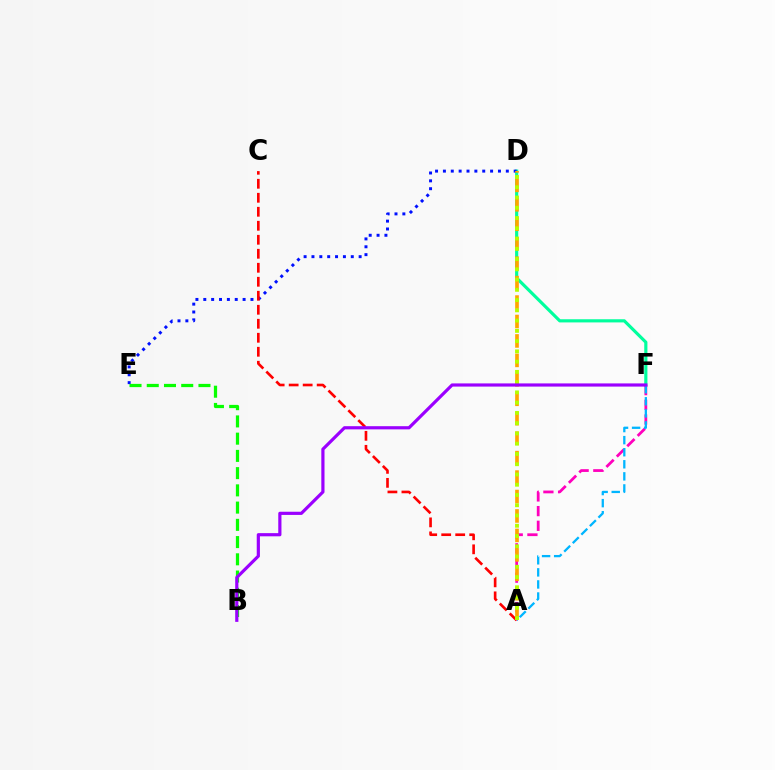{('D', 'F'): [{'color': '#00ff9d', 'line_style': 'solid', 'thickness': 2.28}], ('A', 'F'): [{'color': '#ff00bd', 'line_style': 'dashed', 'thickness': 2.0}, {'color': '#00b5ff', 'line_style': 'dashed', 'thickness': 1.64}], ('D', 'E'): [{'color': '#0010ff', 'line_style': 'dotted', 'thickness': 2.14}], ('A', 'C'): [{'color': '#ff0000', 'line_style': 'dashed', 'thickness': 1.9}], ('A', 'D'): [{'color': '#ffa500', 'line_style': 'dashed', 'thickness': 2.64}, {'color': '#b3ff00', 'line_style': 'dotted', 'thickness': 2.79}], ('B', 'E'): [{'color': '#08ff00', 'line_style': 'dashed', 'thickness': 2.34}], ('B', 'F'): [{'color': '#9b00ff', 'line_style': 'solid', 'thickness': 2.29}]}